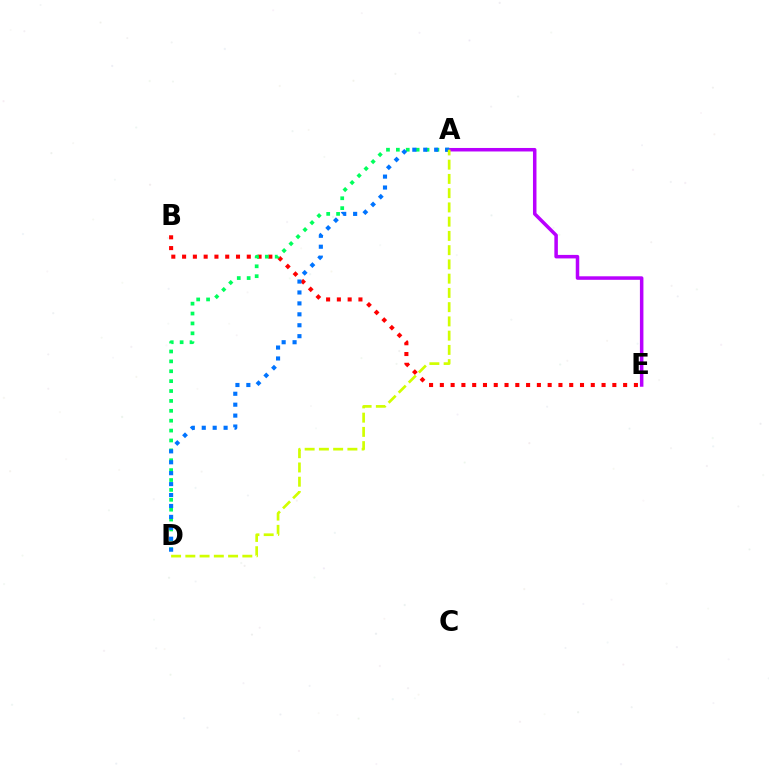{('A', 'E'): [{'color': '#b900ff', 'line_style': 'solid', 'thickness': 2.53}], ('B', 'E'): [{'color': '#ff0000', 'line_style': 'dotted', 'thickness': 2.93}], ('A', 'D'): [{'color': '#00ff5c', 'line_style': 'dotted', 'thickness': 2.69}, {'color': '#0074ff', 'line_style': 'dotted', 'thickness': 2.97}, {'color': '#d1ff00', 'line_style': 'dashed', 'thickness': 1.94}]}